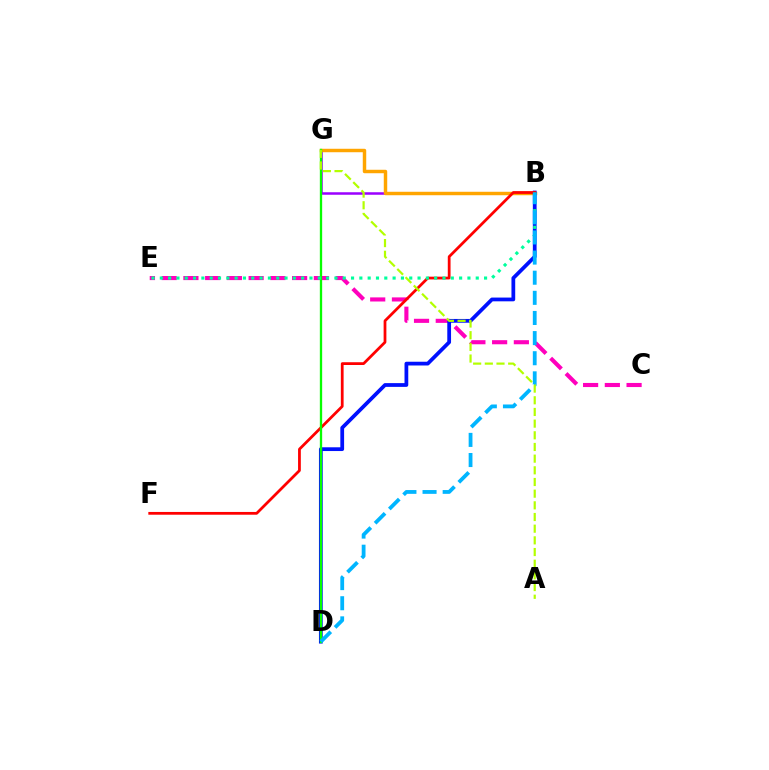{('B', 'G'): [{'color': '#9b00ff', 'line_style': 'solid', 'thickness': 1.8}, {'color': '#ffa500', 'line_style': 'solid', 'thickness': 2.48}], ('C', 'E'): [{'color': '#ff00bd', 'line_style': 'dashed', 'thickness': 2.95}], ('B', 'D'): [{'color': '#0010ff', 'line_style': 'solid', 'thickness': 2.7}, {'color': '#00b5ff', 'line_style': 'dashed', 'thickness': 2.73}], ('B', 'F'): [{'color': '#ff0000', 'line_style': 'solid', 'thickness': 1.99}], ('D', 'G'): [{'color': '#08ff00', 'line_style': 'solid', 'thickness': 1.67}], ('B', 'E'): [{'color': '#00ff9d', 'line_style': 'dotted', 'thickness': 2.26}], ('A', 'G'): [{'color': '#b3ff00', 'line_style': 'dashed', 'thickness': 1.59}]}